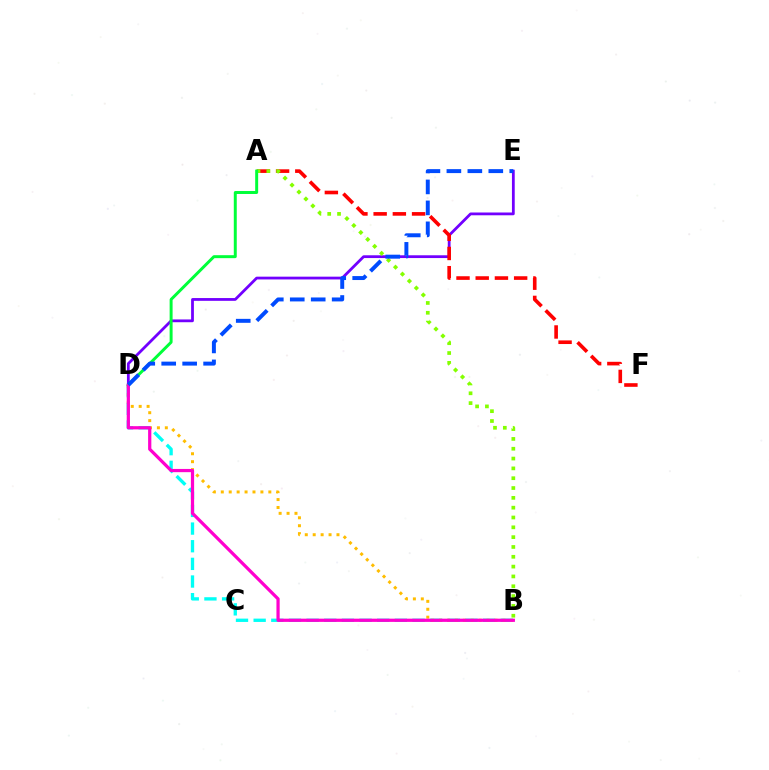{('B', 'D'): [{'color': '#00fff6', 'line_style': 'dashed', 'thickness': 2.4}, {'color': '#ffbd00', 'line_style': 'dotted', 'thickness': 2.15}, {'color': '#ff00cf', 'line_style': 'solid', 'thickness': 2.32}], ('D', 'E'): [{'color': '#7200ff', 'line_style': 'solid', 'thickness': 2.0}, {'color': '#004bff', 'line_style': 'dashed', 'thickness': 2.85}], ('A', 'F'): [{'color': '#ff0000', 'line_style': 'dashed', 'thickness': 2.61}], ('A', 'B'): [{'color': '#84ff00', 'line_style': 'dotted', 'thickness': 2.67}], ('A', 'D'): [{'color': '#00ff39', 'line_style': 'solid', 'thickness': 2.14}]}